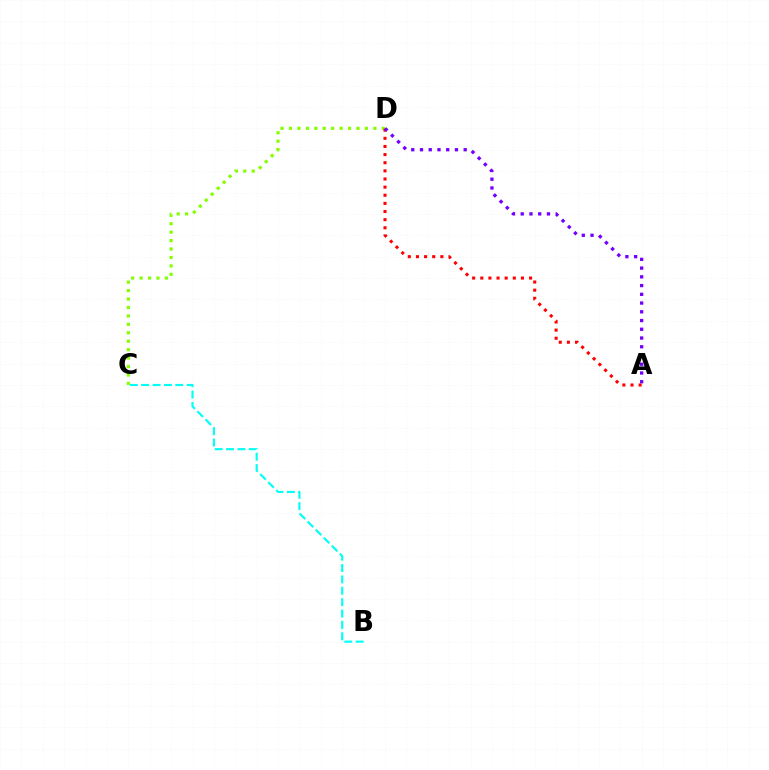{('B', 'C'): [{'color': '#00fff6', 'line_style': 'dashed', 'thickness': 1.55}], ('C', 'D'): [{'color': '#84ff00', 'line_style': 'dotted', 'thickness': 2.29}], ('A', 'D'): [{'color': '#ff0000', 'line_style': 'dotted', 'thickness': 2.21}, {'color': '#7200ff', 'line_style': 'dotted', 'thickness': 2.37}]}